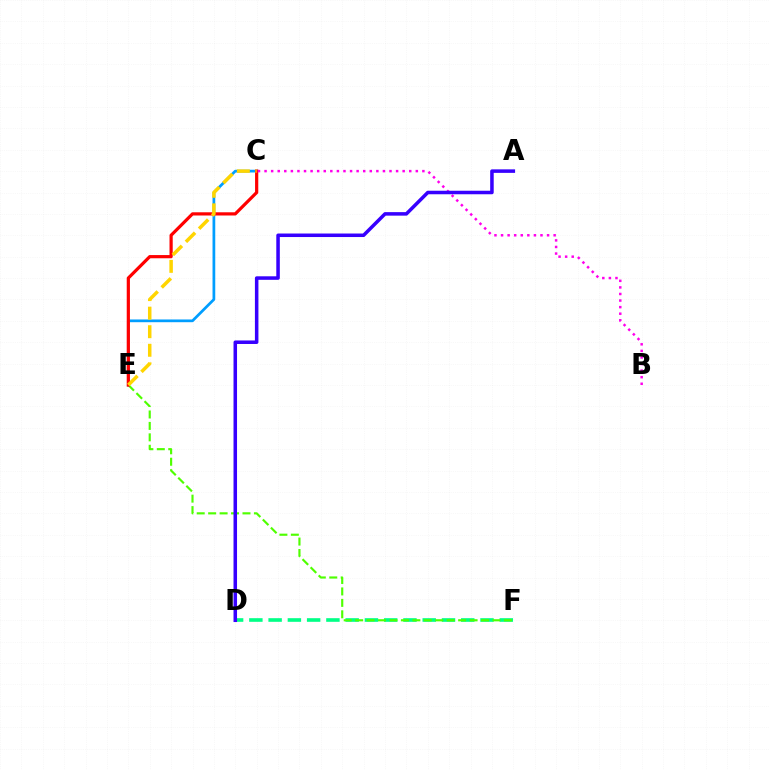{('C', 'E'): [{'color': '#009eff', 'line_style': 'solid', 'thickness': 1.97}, {'color': '#ff0000', 'line_style': 'solid', 'thickness': 2.31}, {'color': '#ffd500', 'line_style': 'dashed', 'thickness': 2.52}], ('D', 'F'): [{'color': '#00ff86', 'line_style': 'dashed', 'thickness': 2.62}], ('E', 'F'): [{'color': '#4fff00', 'line_style': 'dashed', 'thickness': 1.55}], ('B', 'C'): [{'color': '#ff00ed', 'line_style': 'dotted', 'thickness': 1.79}], ('A', 'D'): [{'color': '#3700ff', 'line_style': 'solid', 'thickness': 2.54}]}